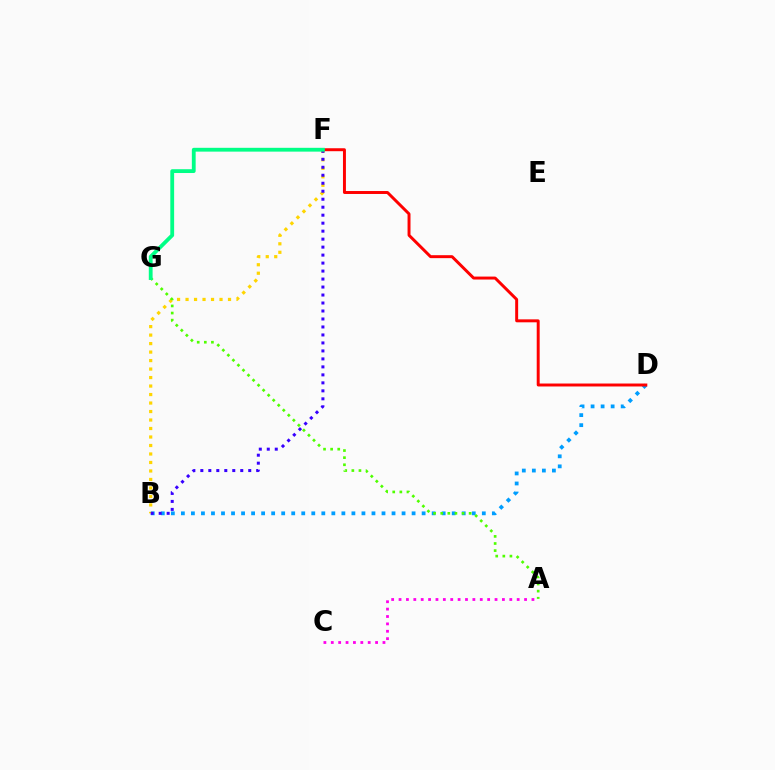{('B', 'D'): [{'color': '#009eff', 'line_style': 'dotted', 'thickness': 2.73}], ('B', 'F'): [{'color': '#ffd500', 'line_style': 'dotted', 'thickness': 2.31}, {'color': '#3700ff', 'line_style': 'dotted', 'thickness': 2.17}], ('D', 'F'): [{'color': '#ff0000', 'line_style': 'solid', 'thickness': 2.13}], ('A', 'G'): [{'color': '#4fff00', 'line_style': 'dotted', 'thickness': 1.93}], ('F', 'G'): [{'color': '#00ff86', 'line_style': 'solid', 'thickness': 2.74}], ('A', 'C'): [{'color': '#ff00ed', 'line_style': 'dotted', 'thickness': 2.01}]}